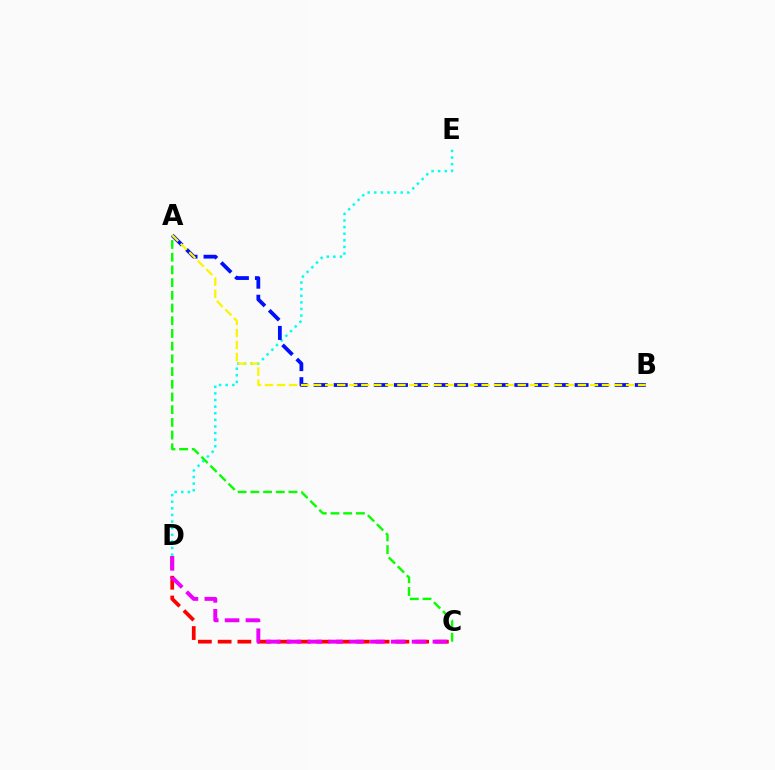{('C', 'D'): [{'color': '#ff0000', 'line_style': 'dashed', 'thickness': 2.68}, {'color': '#ee00ff', 'line_style': 'dashed', 'thickness': 2.83}], ('D', 'E'): [{'color': '#00fff6', 'line_style': 'dotted', 'thickness': 1.8}], ('A', 'B'): [{'color': '#0010ff', 'line_style': 'dashed', 'thickness': 2.73}, {'color': '#fcf500', 'line_style': 'dashed', 'thickness': 1.64}], ('A', 'C'): [{'color': '#08ff00', 'line_style': 'dashed', 'thickness': 1.73}]}